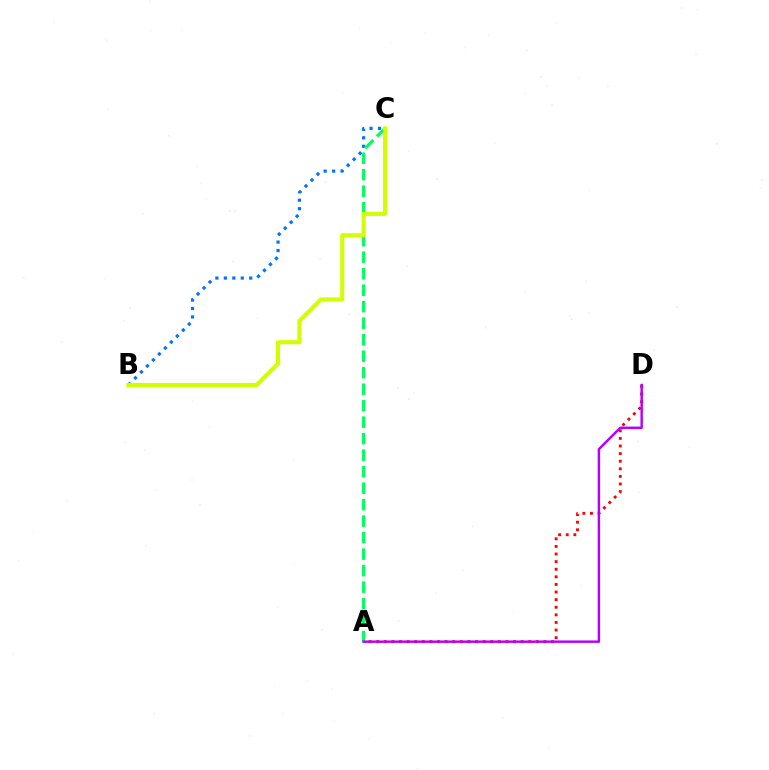{('A', 'D'): [{'color': '#ff0000', 'line_style': 'dotted', 'thickness': 2.07}, {'color': '#b900ff', 'line_style': 'solid', 'thickness': 1.76}], ('B', 'C'): [{'color': '#0074ff', 'line_style': 'dotted', 'thickness': 2.3}, {'color': '#d1ff00', 'line_style': 'solid', 'thickness': 2.95}], ('A', 'C'): [{'color': '#00ff5c', 'line_style': 'dashed', 'thickness': 2.24}]}